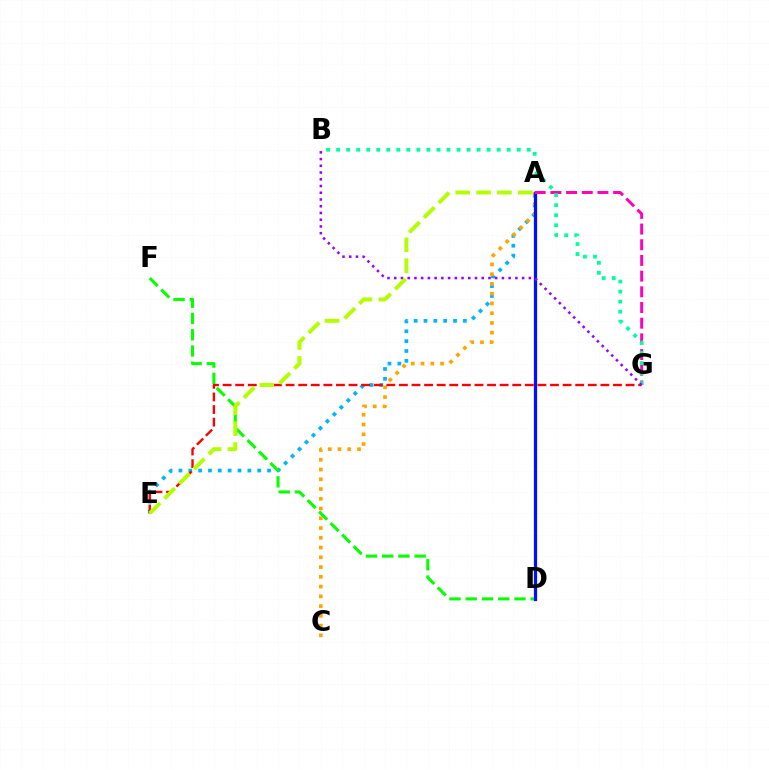{('A', 'E'): [{'color': '#00b5ff', 'line_style': 'dotted', 'thickness': 2.68}, {'color': '#b3ff00', 'line_style': 'dashed', 'thickness': 2.84}], ('A', 'C'): [{'color': '#ffa500', 'line_style': 'dotted', 'thickness': 2.65}], ('D', 'F'): [{'color': '#08ff00', 'line_style': 'dashed', 'thickness': 2.21}], ('A', 'D'): [{'color': '#0010ff', 'line_style': 'solid', 'thickness': 2.33}], ('E', 'G'): [{'color': '#ff0000', 'line_style': 'dashed', 'thickness': 1.71}], ('A', 'G'): [{'color': '#ff00bd', 'line_style': 'dashed', 'thickness': 2.13}], ('B', 'G'): [{'color': '#00ff9d', 'line_style': 'dotted', 'thickness': 2.73}, {'color': '#9b00ff', 'line_style': 'dotted', 'thickness': 1.83}]}